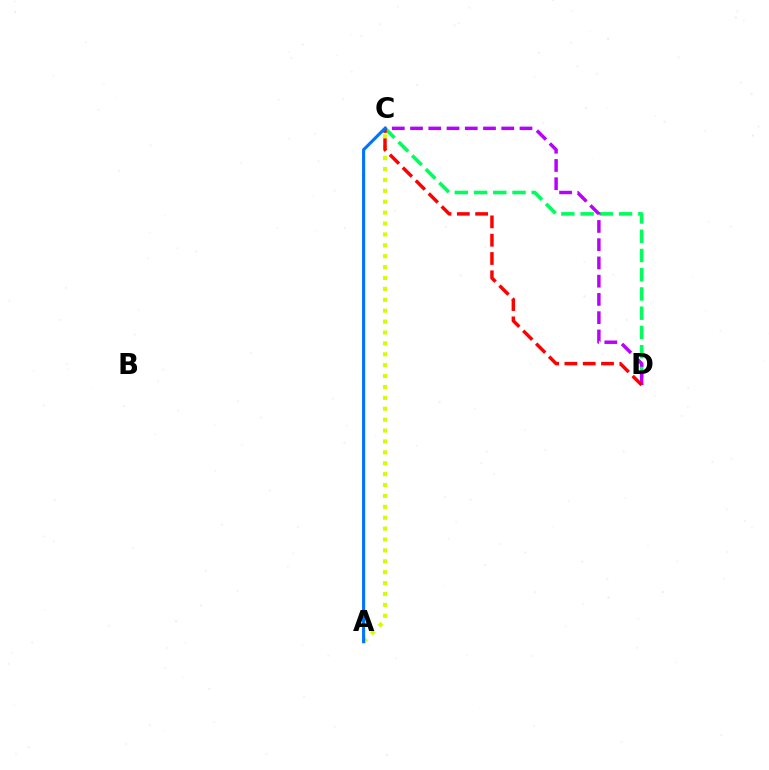{('A', 'C'): [{'color': '#d1ff00', 'line_style': 'dotted', 'thickness': 2.96}, {'color': '#0074ff', 'line_style': 'solid', 'thickness': 2.24}], ('C', 'D'): [{'color': '#00ff5c', 'line_style': 'dashed', 'thickness': 2.61}, {'color': '#b900ff', 'line_style': 'dashed', 'thickness': 2.48}, {'color': '#ff0000', 'line_style': 'dashed', 'thickness': 2.49}]}